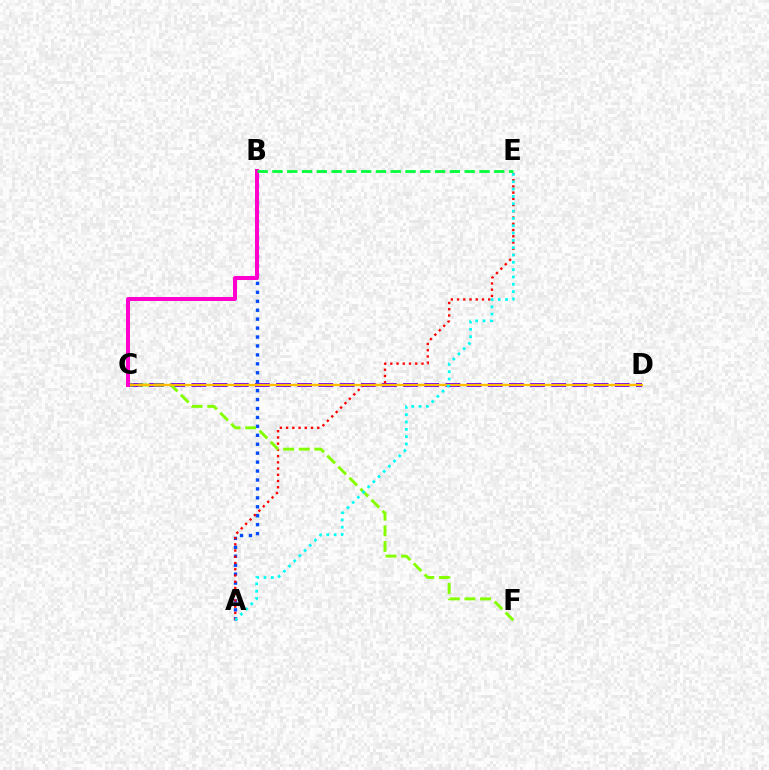{('C', 'D'): [{'color': '#7200ff', 'line_style': 'dashed', 'thickness': 2.88}, {'color': '#ffbd00', 'line_style': 'solid', 'thickness': 1.64}], ('A', 'B'): [{'color': '#004bff', 'line_style': 'dotted', 'thickness': 2.43}], ('A', 'E'): [{'color': '#ff0000', 'line_style': 'dotted', 'thickness': 1.69}, {'color': '#00fff6', 'line_style': 'dotted', 'thickness': 1.99}], ('C', 'F'): [{'color': '#84ff00', 'line_style': 'dashed', 'thickness': 2.12}], ('B', 'C'): [{'color': '#ff00cf', 'line_style': 'solid', 'thickness': 2.89}], ('B', 'E'): [{'color': '#00ff39', 'line_style': 'dashed', 'thickness': 2.01}]}